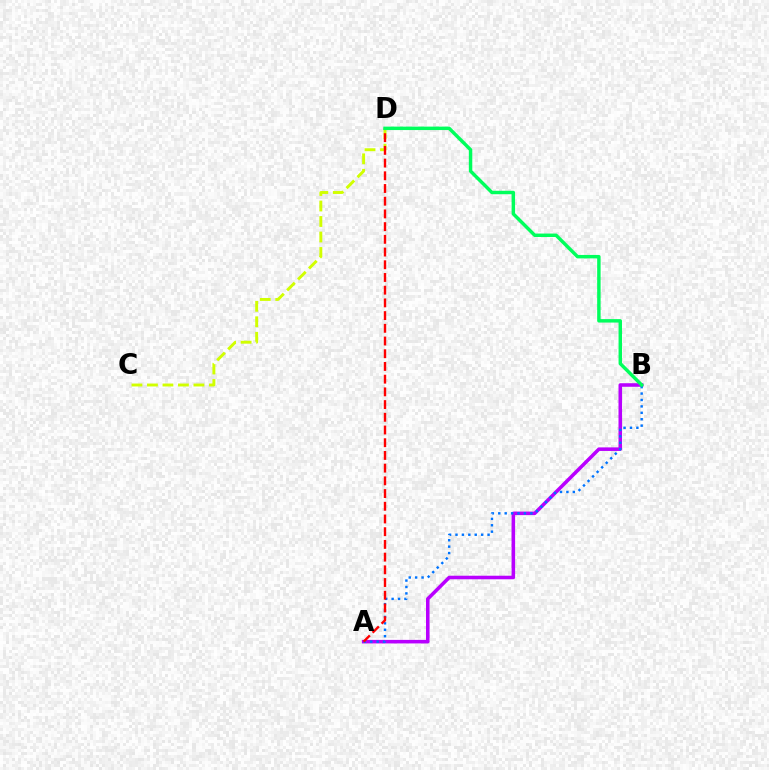{('A', 'B'): [{'color': '#b900ff', 'line_style': 'solid', 'thickness': 2.56}, {'color': '#0074ff', 'line_style': 'dotted', 'thickness': 1.74}], ('C', 'D'): [{'color': '#d1ff00', 'line_style': 'dashed', 'thickness': 2.1}], ('A', 'D'): [{'color': '#ff0000', 'line_style': 'dashed', 'thickness': 1.73}], ('B', 'D'): [{'color': '#00ff5c', 'line_style': 'solid', 'thickness': 2.48}]}